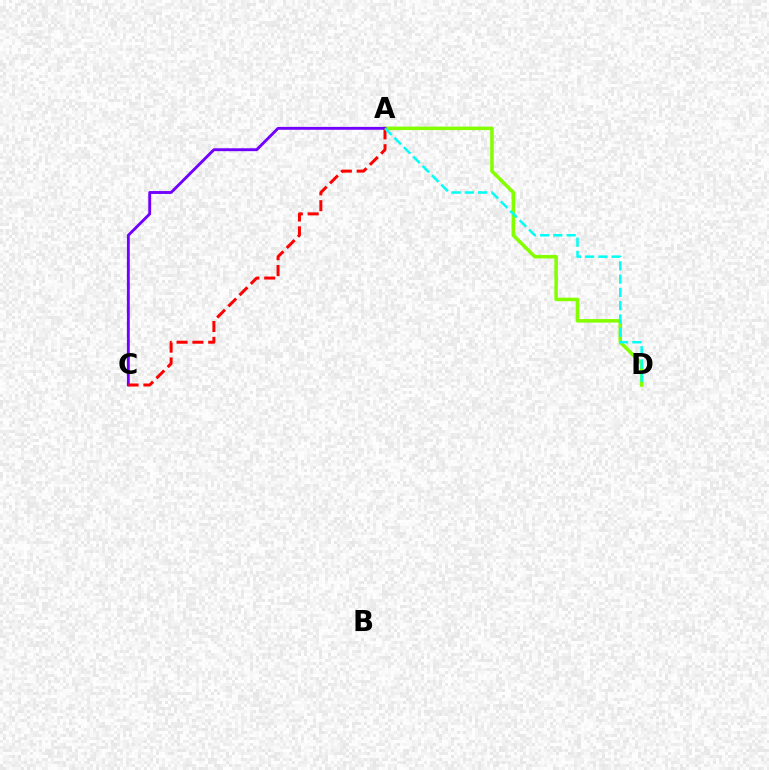{('A', 'D'): [{'color': '#84ff00', 'line_style': 'solid', 'thickness': 2.54}, {'color': '#00fff6', 'line_style': 'dashed', 'thickness': 1.8}], ('A', 'C'): [{'color': '#7200ff', 'line_style': 'solid', 'thickness': 2.07}, {'color': '#ff0000', 'line_style': 'dashed', 'thickness': 2.15}]}